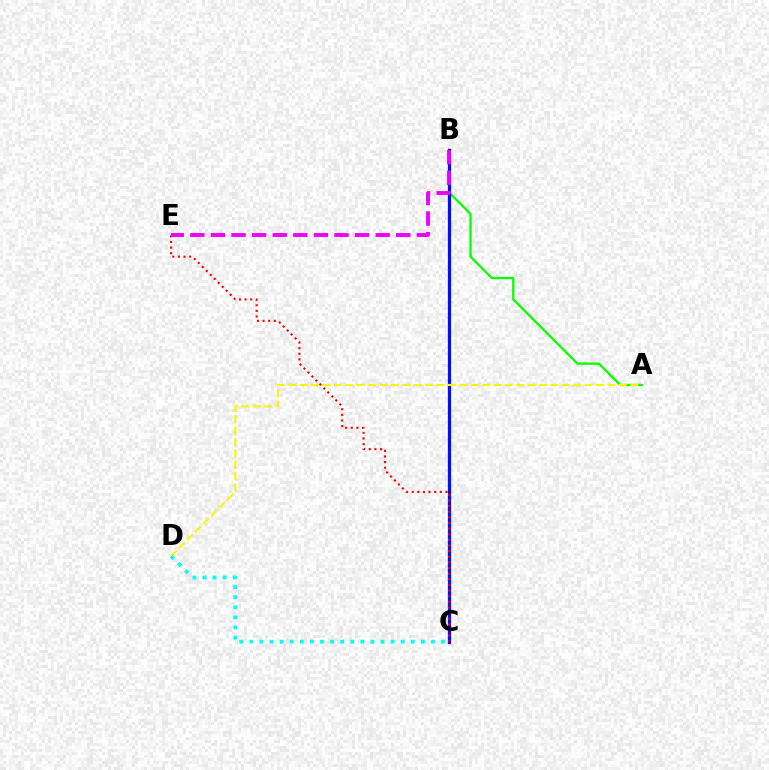{('A', 'B'): [{'color': '#08ff00', 'line_style': 'solid', 'thickness': 1.66}], ('B', 'C'): [{'color': '#0010ff', 'line_style': 'solid', 'thickness': 2.34}], ('C', 'E'): [{'color': '#ff0000', 'line_style': 'dotted', 'thickness': 1.53}], ('A', 'D'): [{'color': '#fcf500', 'line_style': 'dashed', 'thickness': 1.55}], ('B', 'E'): [{'color': '#ee00ff', 'line_style': 'dashed', 'thickness': 2.8}], ('C', 'D'): [{'color': '#00fff6', 'line_style': 'dotted', 'thickness': 2.74}]}